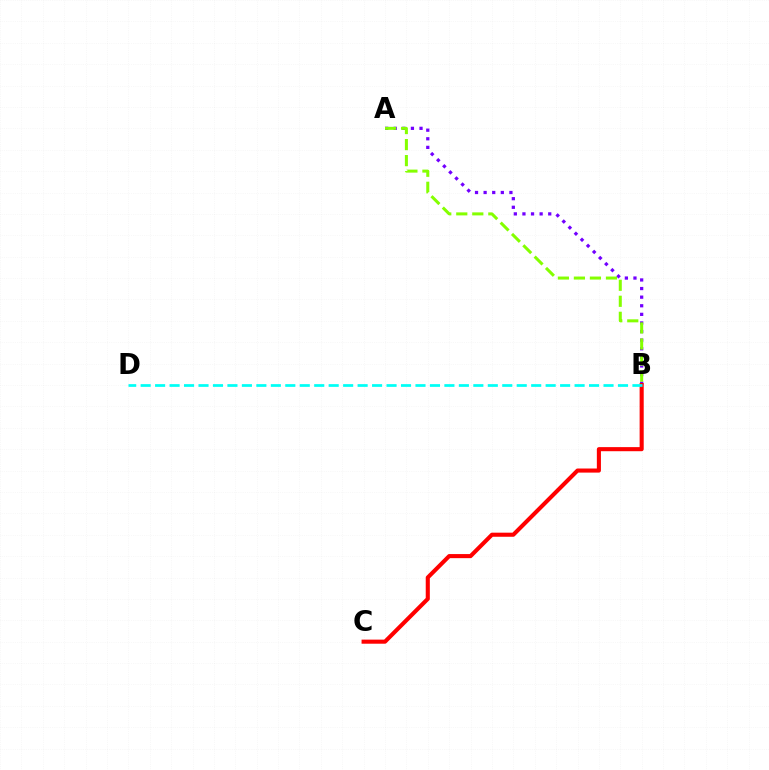{('A', 'B'): [{'color': '#7200ff', 'line_style': 'dotted', 'thickness': 2.34}, {'color': '#84ff00', 'line_style': 'dashed', 'thickness': 2.18}], ('B', 'C'): [{'color': '#ff0000', 'line_style': 'solid', 'thickness': 2.94}], ('B', 'D'): [{'color': '#00fff6', 'line_style': 'dashed', 'thickness': 1.97}]}